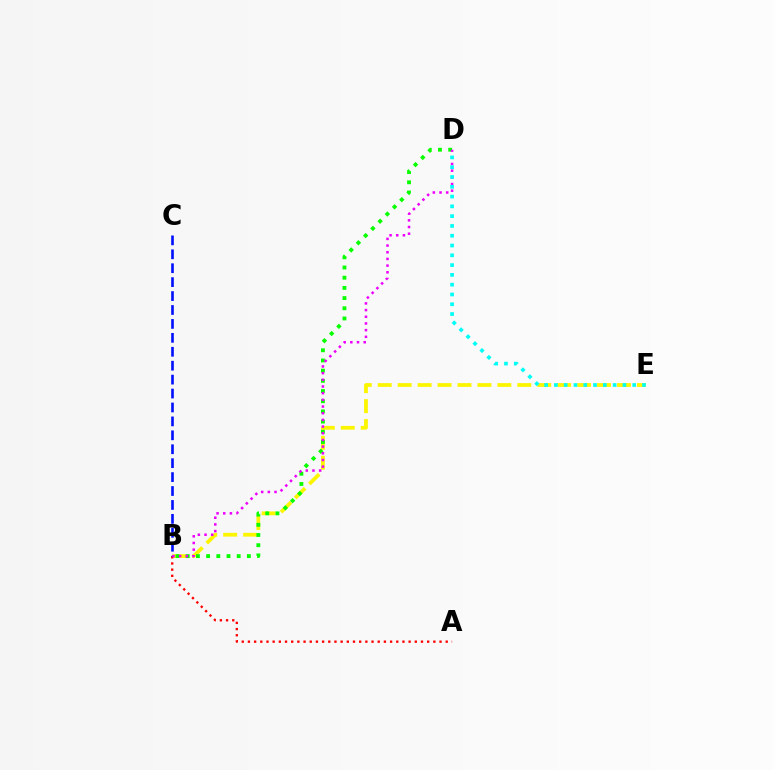{('B', 'E'): [{'color': '#fcf500', 'line_style': 'dashed', 'thickness': 2.71}], ('A', 'B'): [{'color': '#ff0000', 'line_style': 'dotted', 'thickness': 1.68}], ('B', 'D'): [{'color': '#08ff00', 'line_style': 'dotted', 'thickness': 2.77}, {'color': '#ee00ff', 'line_style': 'dotted', 'thickness': 1.81}], ('B', 'C'): [{'color': '#0010ff', 'line_style': 'dashed', 'thickness': 1.89}], ('D', 'E'): [{'color': '#00fff6', 'line_style': 'dotted', 'thickness': 2.66}]}